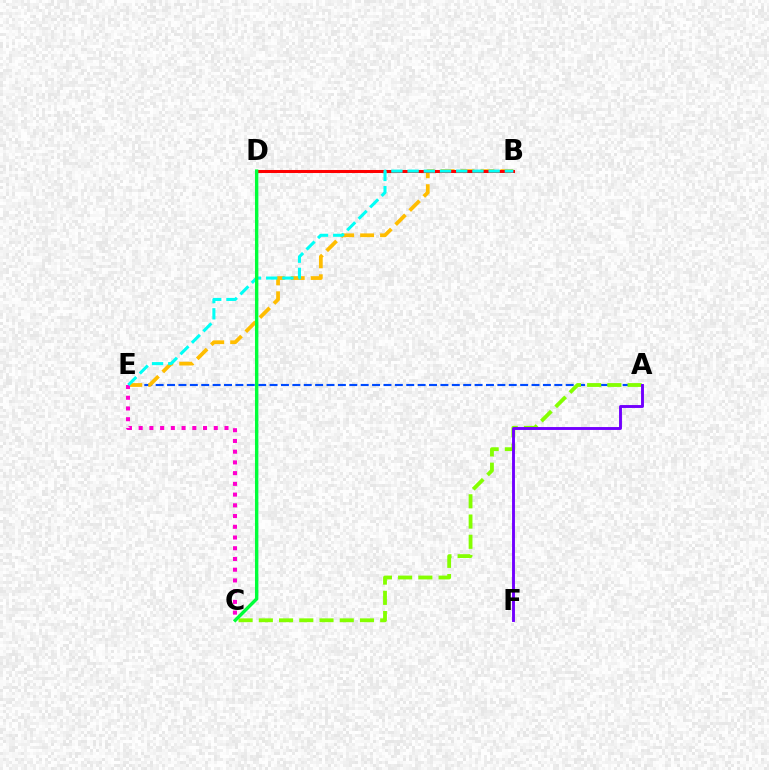{('A', 'E'): [{'color': '#004bff', 'line_style': 'dashed', 'thickness': 1.55}], ('A', 'C'): [{'color': '#84ff00', 'line_style': 'dashed', 'thickness': 2.75}], ('B', 'E'): [{'color': '#ffbd00', 'line_style': 'dashed', 'thickness': 2.71}, {'color': '#00fff6', 'line_style': 'dashed', 'thickness': 2.2}], ('C', 'E'): [{'color': '#ff00cf', 'line_style': 'dotted', 'thickness': 2.91}], ('B', 'D'): [{'color': '#ff0000', 'line_style': 'solid', 'thickness': 2.19}], ('A', 'F'): [{'color': '#7200ff', 'line_style': 'solid', 'thickness': 2.09}], ('C', 'D'): [{'color': '#00ff39', 'line_style': 'solid', 'thickness': 2.44}]}